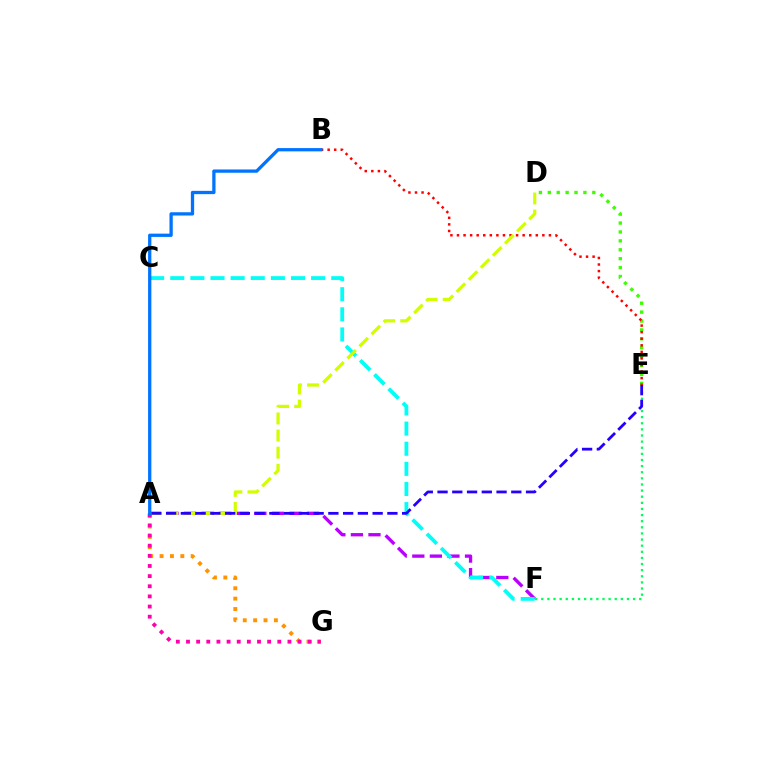{('D', 'E'): [{'color': '#3dff00', 'line_style': 'dotted', 'thickness': 2.42}], ('B', 'E'): [{'color': '#ff0000', 'line_style': 'dotted', 'thickness': 1.78}], ('A', 'F'): [{'color': '#b900ff', 'line_style': 'dashed', 'thickness': 2.39}], ('E', 'F'): [{'color': '#00ff5c', 'line_style': 'dotted', 'thickness': 1.66}], ('C', 'F'): [{'color': '#00fff6', 'line_style': 'dashed', 'thickness': 2.73}], ('A', 'D'): [{'color': '#d1ff00', 'line_style': 'dashed', 'thickness': 2.32}], ('A', 'G'): [{'color': '#ff9400', 'line_style': 'dotted', 'thickness': 2.82}, {'color': '#ff00ac', 'line_style': 'dotted', 'thickness': 2.76}], ('A', 'E'): [{'color': '#2500ff', 'line_style': 'dashed', 'thickness': 2.0}], ('A', 'B'): [{'color': '#0074ff', 'line_style': 'solid', 'thickness': 2.36}]}